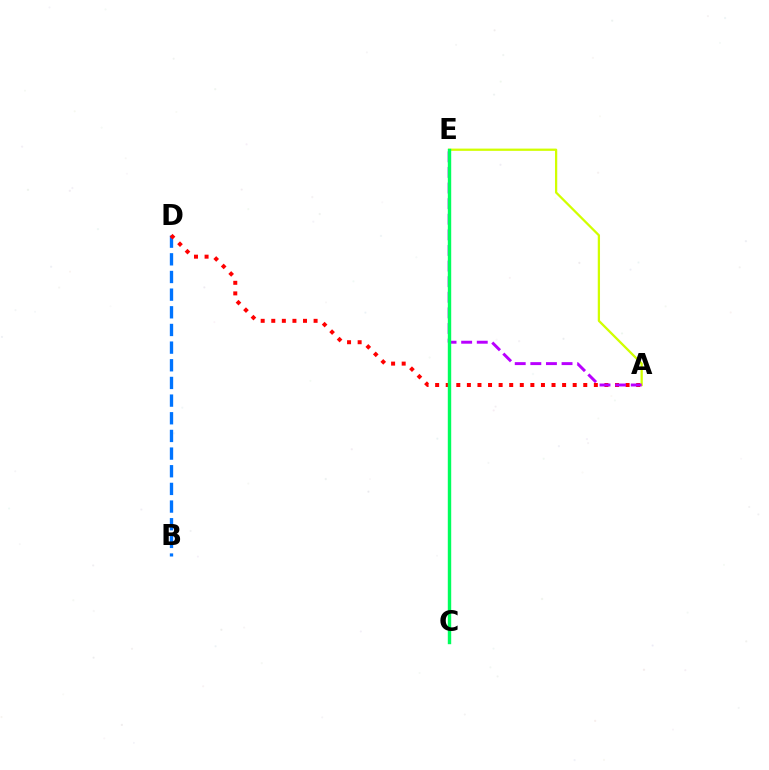{('A', 'E'): [{'color': '#d1ff00', 'line_style': 'solid', 'thickness': 1.63}, {'color': '#b900ff', 'line_style': 'dashed', 'thickness': 2.12}], ('B', 'D'): [{'color': '#0074ff', 'line_style': 'dashed', 'thickness': 2.4}], ('A', 'D'): [{'color': '#ff0000', 'line_style': 'dotted', 'thickness': 2.87}], ('C', 'E'): [{'color': '#00ff5c', 'line_style': 'solid', 'thickness': 2.45}]}